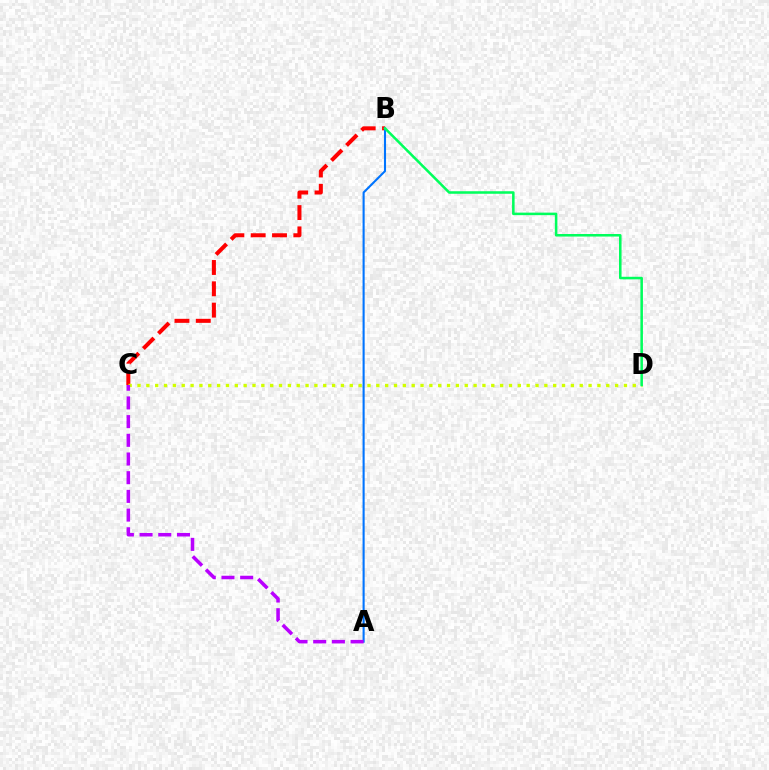{('B', 'C'): [{'color': '#ff0000', 'line_style': 'dashed', 'thickness': 2.9}], ('A', 'B'): [{'color': '#0074ff', 'line_style': 'solid', 'thickness': 1.51}], ('C', 'D'): [{'color': '#d1ff00', 'line_style': 'dotted', 'thickness': 2.4}], ('B', 'D'): [{'color': '#00ff5c', 'line_style': 'solid', 'thickness': 1.83}], ('A', 'C'): [{'color': '#b900ff', 'line_style': 'dashed', 'thickness': 2.54}]}